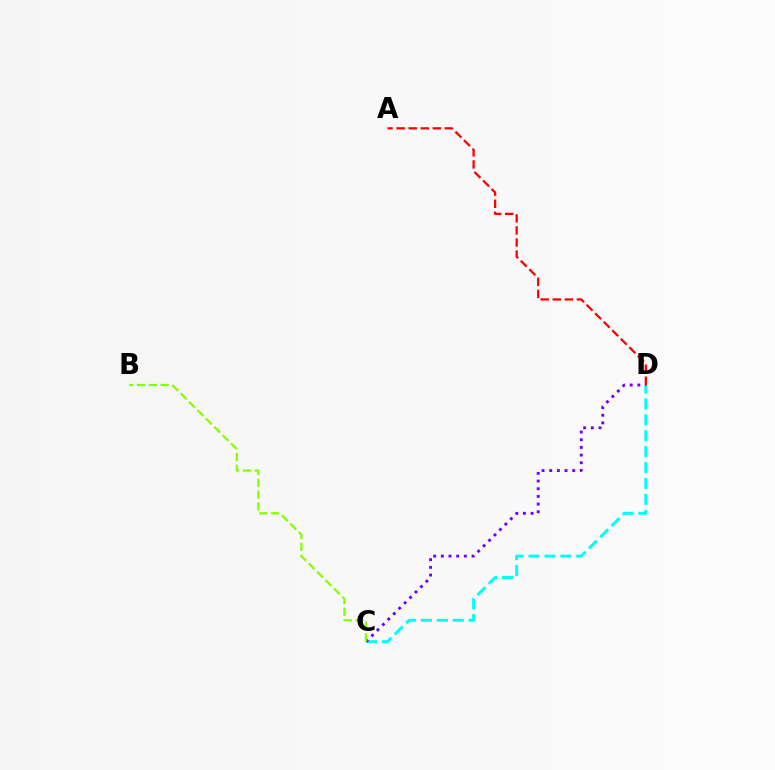{('A', 'D'): [{'color': '#ff0000', 'line_style': 'dashed', 'thickness': 1.64}], ('C', 'D'): [{'color': '#00fff6', 'line_style': 'dashed', 'thickness': 2.16}, {'color': '#7200ff', 'line_style': 'dotted', 'thickness': 2.08}], ('B', 'C'): [{'color': '#84ff00', 'line_style': 'dashed', 'thickness': 1.61}]}